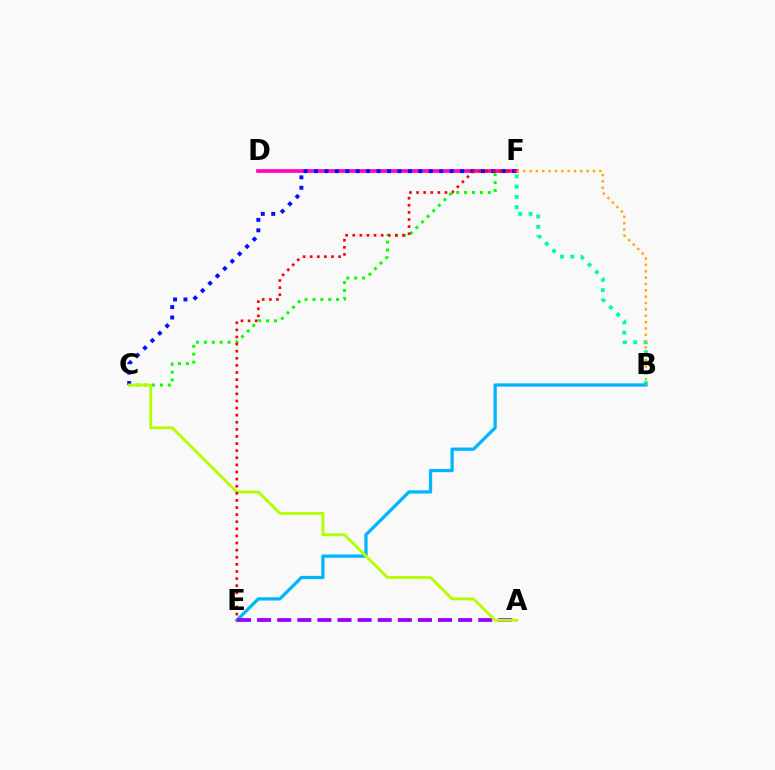{('B', 'F'): [{'color': '#00ff9d', 'line_style': 'dotted', 'thickness': 2.79}, {'color': '#ffa500', 'line_style': 'dotted', 'thickness': 1.72}], ('B', 'E'): [{'color': '#00b5ff', 'line_style': 'solid', 'thickness': 2.34}], ('C', 'F'): [{'color': '#08ff00', 'line_style': 'dotted', 'thickness': 2.14}, {'color': '#0010ff', 'line_style': 'dotted', 'thickness': 2.83}], ('D', 'F'): [{'color': '#ff00bd', 'line_style': 'solid', 'thickness': 2.61}], ('A', 'E'): [{'color': '#9b00ff', 'line_style': 'dashed', 'thickness': 2.73}], ('A', 'C'): [{'color': '#b3ff00', 'line_style': 'solid', 'thickness': 2.07}], ('E', 'F'): [{'color': '#ff0000', 'line_style': 'dotted', 'thickness': 1.93}]}